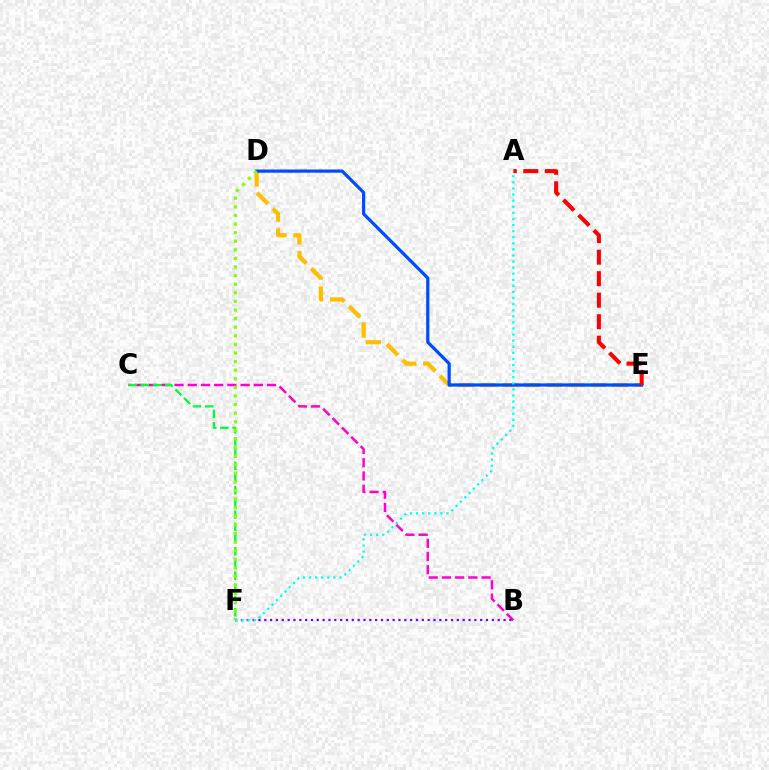{('B', 'C'): [{'color': '#ff00cf', 'line_style': 'dashed', 'thickness': 1.8}], ('C', 'F'): [{'color': '#00ff39', 'line_style': 'dashed', 'thickness': 1.66}], ('D', 'E'): [{'color': '#ffbd00', 'line_style': 'dashed', 'thickness': 3.0}, {'color': '#004bff', 'line_style': 'solid', 'thickness': 2.31}], ('B', 'F'): [{'color': '#7200ff', 'line_style': 'dotted', 'thickness': 1.59}], ('A', 'E'): [{'color': '#ff0000', 'line_style': 'dashed', 'thickness': 2.92}], ('D', 'F'): [{'color': '#84ff00', 'line_style': 'dotted', 'thickness': 2.34}], ('A', 'F'): [{'color': '#00fff6', 'line_style': 'dotted', 'thickness': 1.65}]}